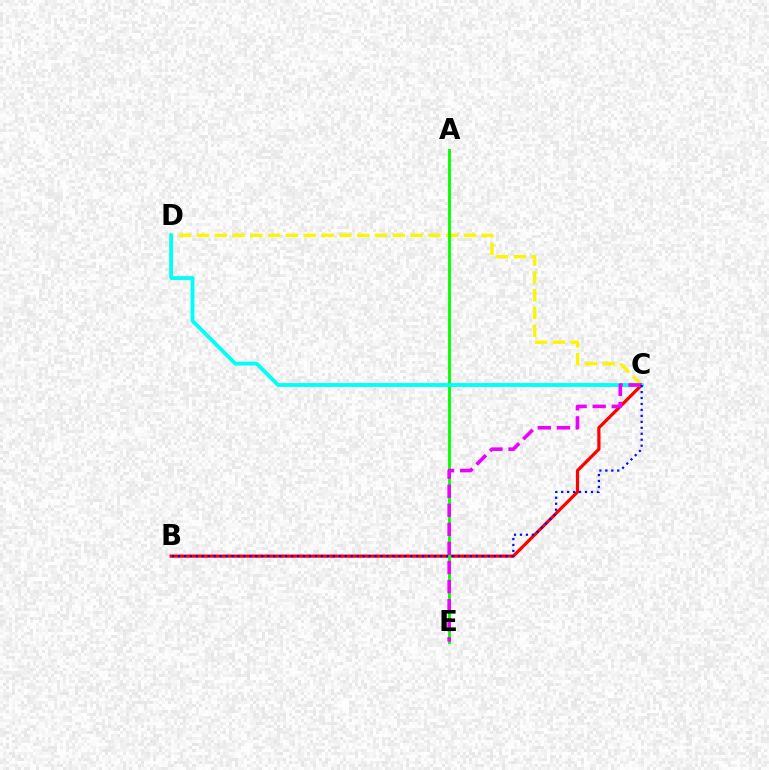{('C', 'D'): [{'color': '#fcf500', 'line_style': 'dashed', 'thickness': 2.42}, {'color': '#00fff6', 'line_style': 'solid', 'thickness': 2.77}], ('B', 'C'): [{'color': '#ff0000', 'line_style': 'solid', 'thickness': 2.3}, {'color': '#0010ff', 'line_style': 'dotted', 'thickness': 1.62}], ('A', 'E'): [{'color': '#08ff00', 'line_style': 'solid', 'thickness': 2.08}], ('C', 'E'): [{'color': '#ee00ff', 'line_style': 'dashed', 'thickness': 2.59}]}